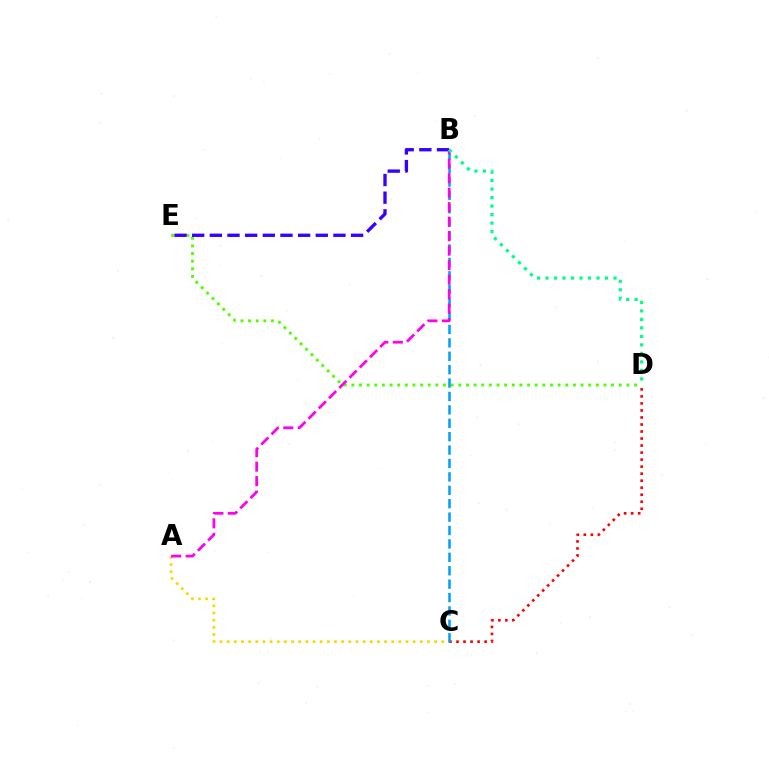{('D', 'E'): [{'color': '#4fff00', 'line_style': 'dotted', 'thickness': 2.08}], ('C', 'D'): [{'color': '#ff0000', 'line_style': 'dotted', 'thickness': 1.91}], ('B', 'E'): [{'color': '#3700ff', 'line_style': 'dashed', 'thickness': 2.4}], ('A', 'C'): [{'color': '#ffd500', 'line_style': 'dotted', 'thickness': 1.94}], ('B', 'C'): [{'color': '#009eff', 'line_style': 'dashed', 'thickness': 1.82}], ('A', 'B'): [{'color': '#ff00ed', 'line_style': 'dashed', 'thickness': 1.97}], ('B', 'D'): [{'color': '#00ff86', 'line_style': 'dotted', 'thickness': 2.31}]}